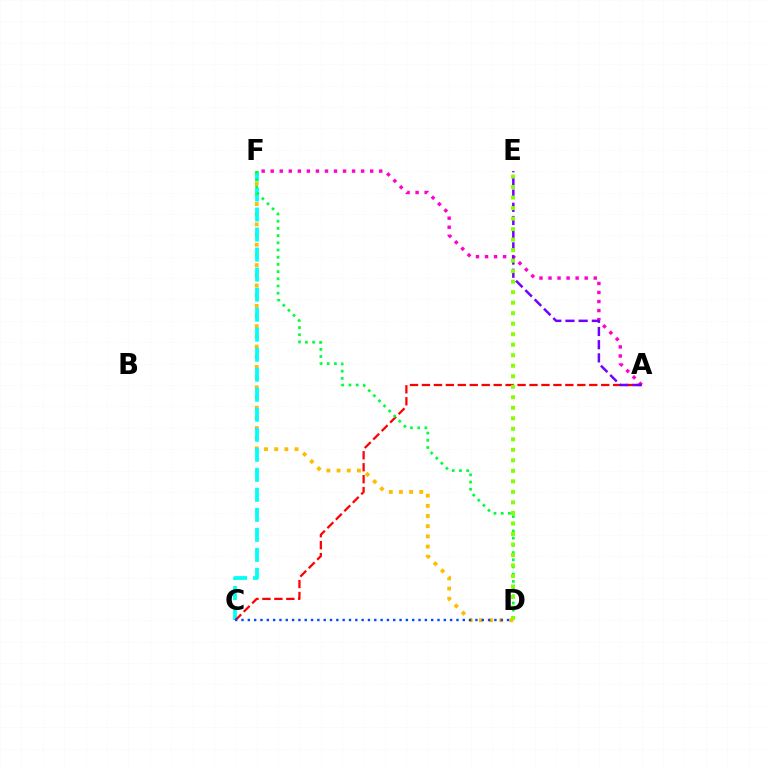{('D', 'F'): [{'color': '#ffbd00', 'line_style': 'dotted', 'thickness': 2.77}, {'color': '#00ff39', 'line_style': 'dotted', 'thickness': 1.96}], ('C', 'F'): [{'color': '#00fff6', 'line_style': 'dashed', 'thickness': 2.72}], ('A', 'F'): [{'color': '#ff00cf', 'line_style': 'dotted', 'thickness': 2.46}], ('A', 'C'): [{'color': '#ff0000', 'line_style': 'dashed', 'thickness': 1.62}], ('C', 'D'): [{'color': '#004bff', 'line_style': 'dotted', 'thickness': 1.72}], ('A', 'E'): [{'color': '#7200ff', 'line_style': 'dashed', 'thickness': 1.79}], ('D', 'E'): [{'color': '#84ff00', 'line_style': 'dotted', 'thickness': 2.86}]}